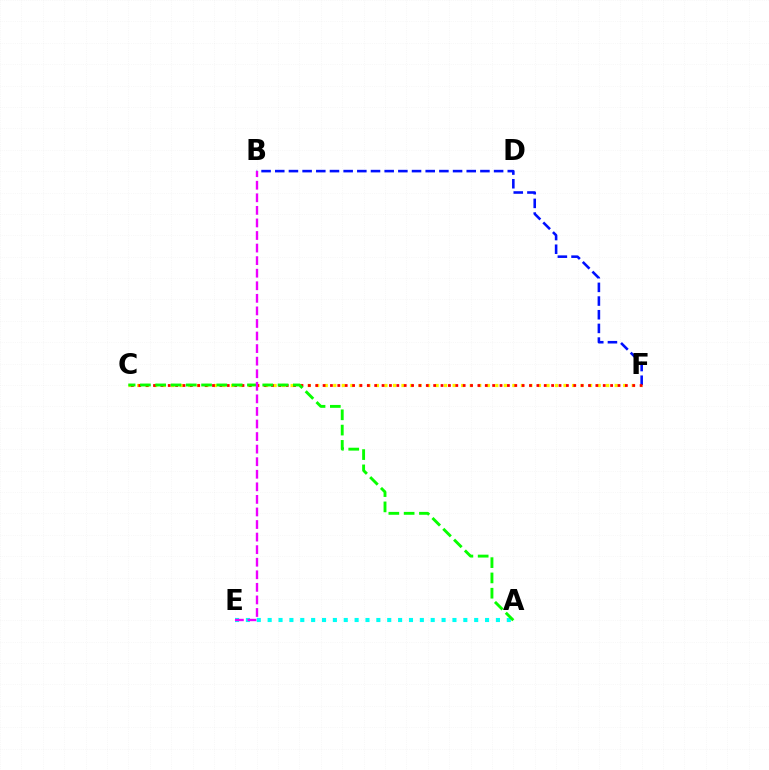{('C', 'F'): [{'color': '#fcf500', 'line_style': 'dotted', 'thickness': 2.32}, {'color': '#ff0000', 'line_style': 'dotted', 'thickness': 2.0}], ('B', 'F'): [{'color': '#0010ff', 'line_style': 'dashed', 'thickness': 1.86}], ('A', 'E'): [{'color': '#00fff6', 'line_style': 'dotted', 'thickness': 2.95}], ('A', 'C'): [{'color': '#08ff00', 'line_style': 'dashed', 'thickness': 2.08}], ('B', 'E'): [{'color': '#ee00ff', 'line_style': 'dashed', 'thickness': 1.71}]}